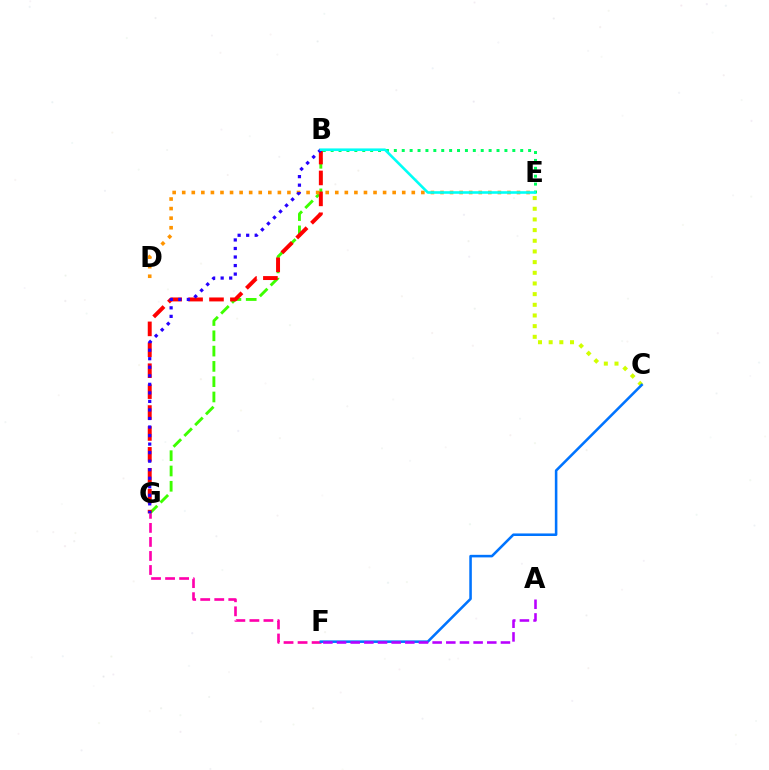{('B', 'G'): [{'color': '#3dff00', 'line_style': 'dashed', 'thickness': 2.08}, {'color': '#ff0000', 'line_style': 'dashed', 'thickness': 2.84}, {'color': '#2500ff', 'line_style': 'dotted', 'thickness': 2.32}], ('C', 'E'): [{'color': '#d1ff00', 'line_style': 'dotted', 'thickness': 2.9}], ('B', 'E'): [{'color': '#00ff5c', 'line_style': 'dotted', 'thickness': 2.15}, {'color': '#00fff6', 'line_style': 'solid', 'thickness': 1.88}], ('D', 'E'): [{'color': '#ff9400', 'line_style': 'dotted', 'thickness': 2.6}], ('F', 'G'): [{'color': '#ff00ac', 'line_style': 'dashed', 'thickness': 1.91}], ('C', 'F'): [{'color': '#0074ff', 'line_style': 'solid', 'thickness': 1.84}], ('A', 'F'): [{'color': '#b900ff', 'line_style': 'dashed', 'thickness': 1.86}]}